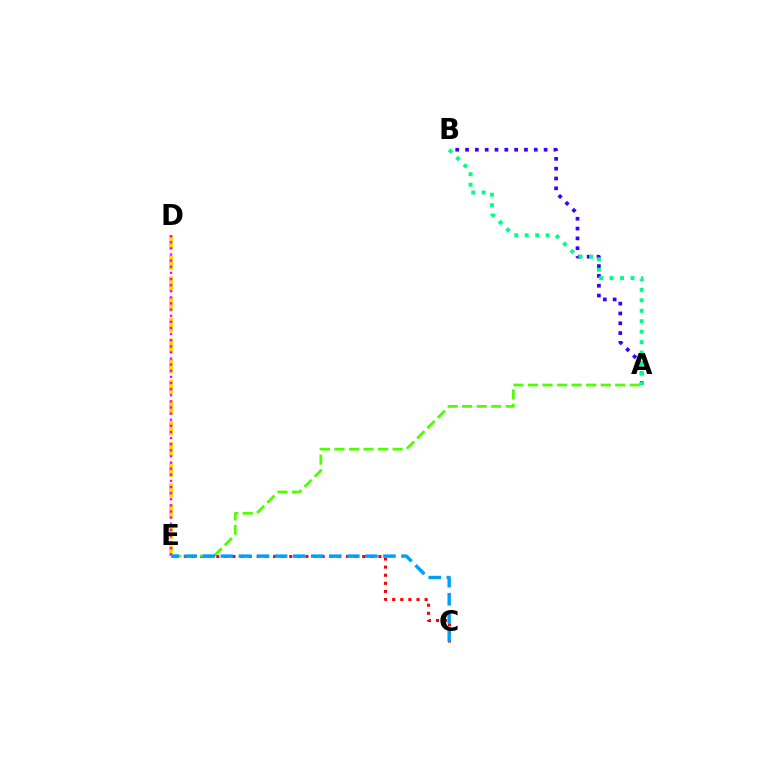{('C', 'E'): [{'color': '#ff0000', 'line_style': 'dotted', 'thickness': 2.2}, {'color': '#009eff', 'line_style': 'dashed', 'thickness': 2.45}], ('D', 'E'): [{'color': '#ffd500', 'line_style': 'dashed', 'thickness': 2.81}, {'color': '#ff00ed', 'line_style': 'dotted', 'thickness': 1.66}], ('A', 'B'): [{'color': '#3700ff', 'line_style': 'dotted', 'thickness': 2.67}, {'color': '#00ff86', 'line_style': 'dotted', 'thickness': 2.84}], ('A', 'E'): [{'color': '#4fff00', 'line_style': 'dashed', 'thickness': 1.98}]}